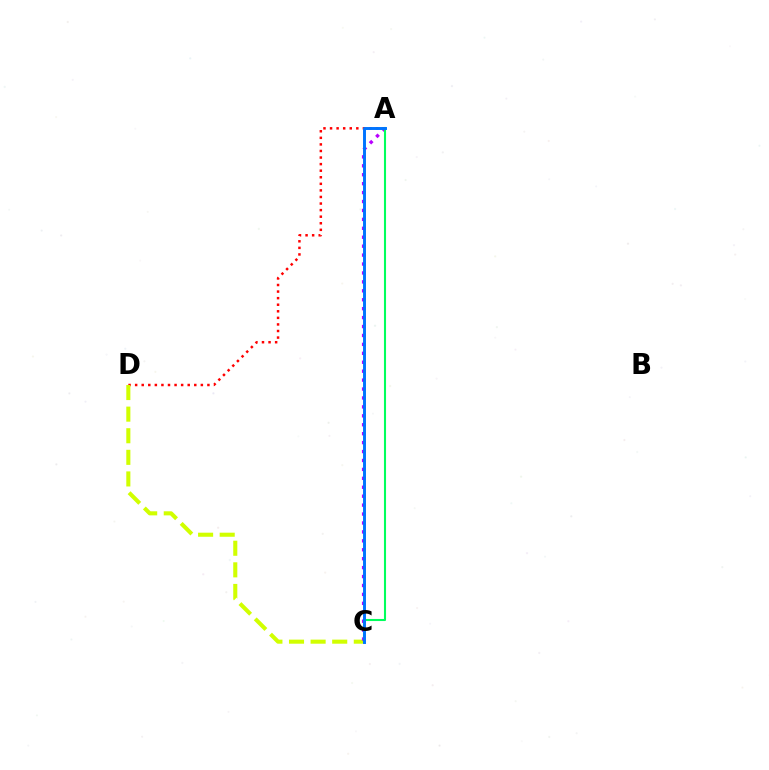{('A', 'D'): [{'color': '#ff0000', 'line_style': 'dotted', 'thickness': 1.79}], ('C', 'D'): [{'color': '#d1ff00', 'line_style': 'dashed', 'thickness': 2.93}], ('A', 'C'): [{'color': '#b900ff', 'line_style': 'dotted', 'thickness': 2.43}, {'color': '#00ff5c', 'line_style': 'solid', 'thickness': 1.5}, {'color': '#0074ff', 'line_style': 'solid', 'thickness': 2.11}]}